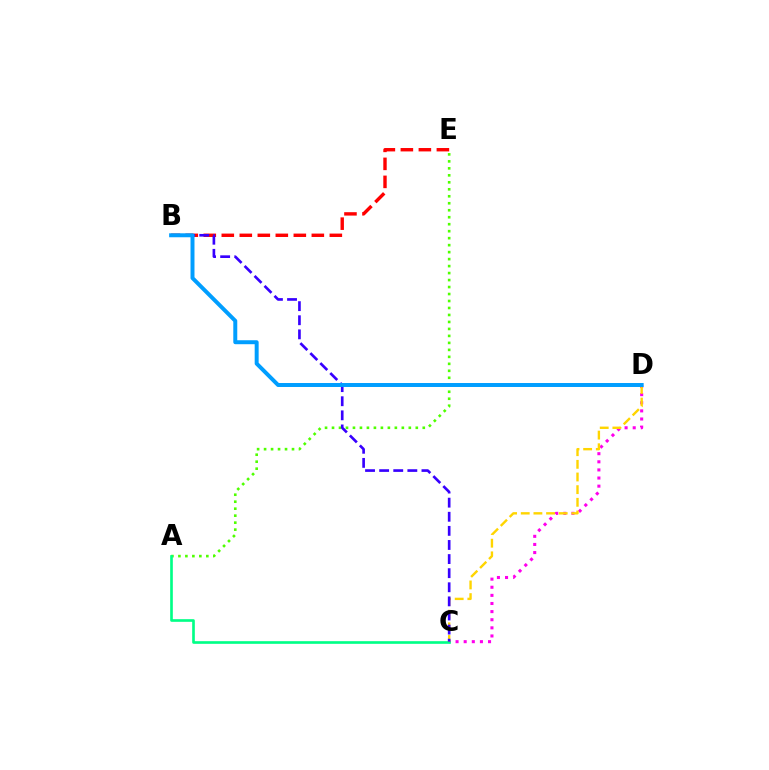{('C', 'D'): [{'color': '#ff00ed', 'line_style': 'dotted', 'thickness': 2.21}, {'color': '#ffd500', 'line_style': 'dashed', 'thickness': 1.72}], ('A', 'E'): [{'color': '#4fff00', 'line_style': 'dotted', 'thickness': 1.9}], ('A', 'C'): [{'color': '#00ff86', 'line_style': 'solid', 'thickness': 1.91}], ('B', 'E'): [{'color': '#ff0000', 'line_style': 'dashed', 'thickness': 2.45}], ('B', 'C'): [{'color': '#3700ff', 'line_style': 'dashed', 'thickness': 1.92}], ('B', 'D'): [{'color': '#009eff', 'line_style': 'solid', 'thickness': 2.86}]}